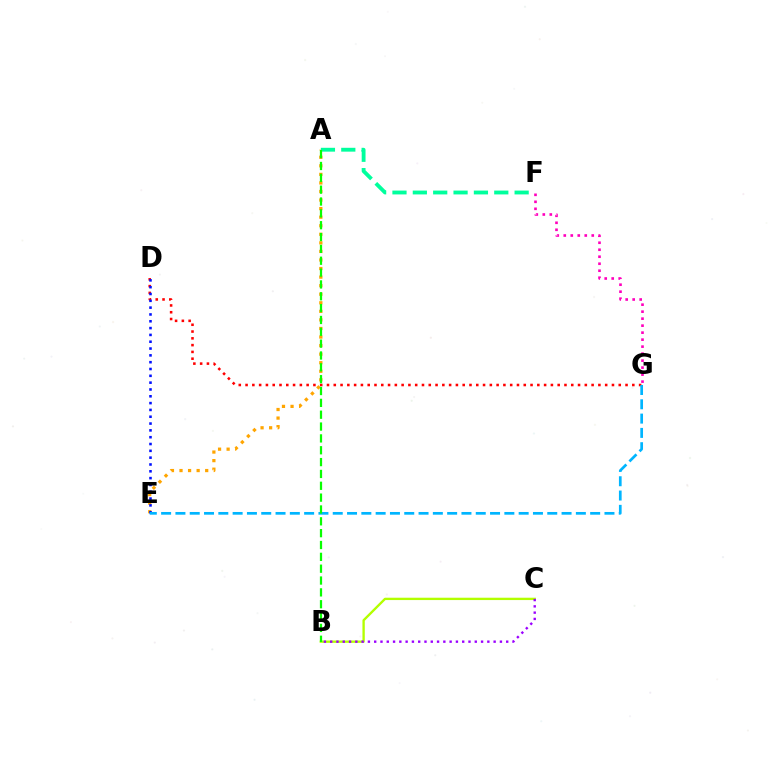{('A', 'E'): [{'color': '#ffa500', 'line_style': 'dotted', 'thickness': 2.33}], ('B', 'C'): [{'color': '#b3ff00', 'line_style': 'solid', 'thickness': 1.69}, {'color': '#9b00ff', 'line_style': 'dotted', 'thickness': 1.71}], ('D', 'G'): [{'color': '#ff0000', 'line_style': 'dotted', 'thickness': 1.84}], ('A', 'F'): [{'color': '#00ff9d', 'line_style': 'dashed', 'thickness': 2.77}], ('D', 'E'): [{'color': '#0010ff', 'line_style': 'dotted', 'thickness': 1.85}], ('F', 'G'): [{'color': '#ff00bd', 'line_style': 'dotted', 'thickness': 1.9}], ('E', 'G'): [{'color': '#00b5ff', 'line_style': 'dashed', 'thickness': 1.94}], ('A', 'B'): [{'color': '#08ff00', 'line_style': 'dashed', 'thickness': 1.61}]}